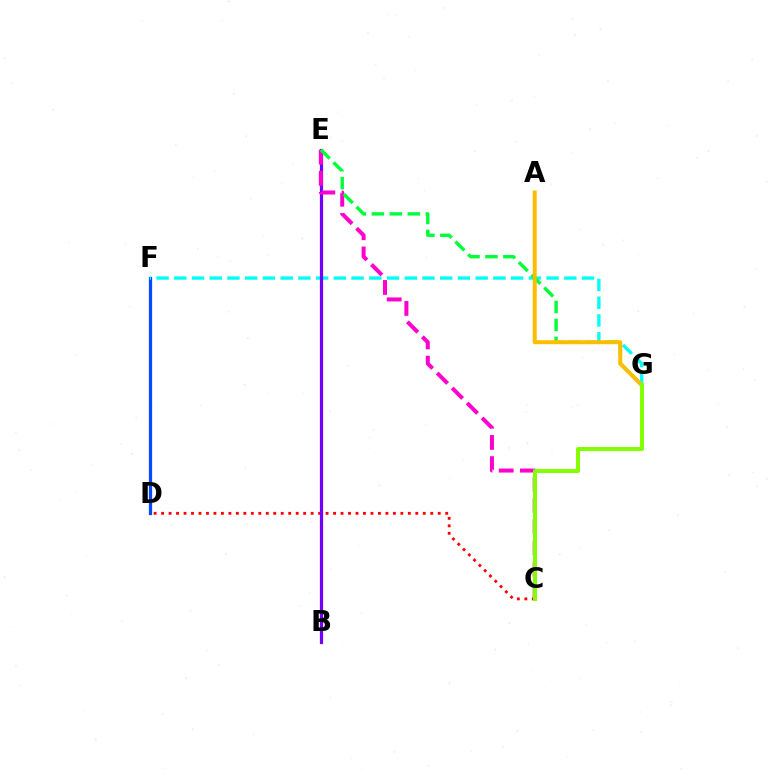{('D', 'F'): [{'color': '#004bff', 'line_style': 'solid', 'thickness': 2.34}], ('C', 'D'): [{'color': '#ff0000', 'line_style': 'dotted', 'thickness': 2.03}], ('F', 'G'): [{'color': '#00fff6', 'line_style': 'dashed', 'thickness': 2.41}], ('B', 'E'): [{'color': '#7200ff', 'line_style': 'solid', 'thickness': 2.32}], ('C', 'E'): [{'color': '#ff00cf', 'line_style': 'dashed', 'thickness': 2.88}], ('E', 'G'): [{'color': '#00ff39', 'line_style': 'dashed', 'thickness': 2.44}], ('A', 'G'): [{'color': '#ffbd00', 'line_style': 'solid', 'thickness': 2.87}], ('C', 'G'): [{'color': '#84ff00', 'line_style': 'solid', 'thickness': 2.86}]}